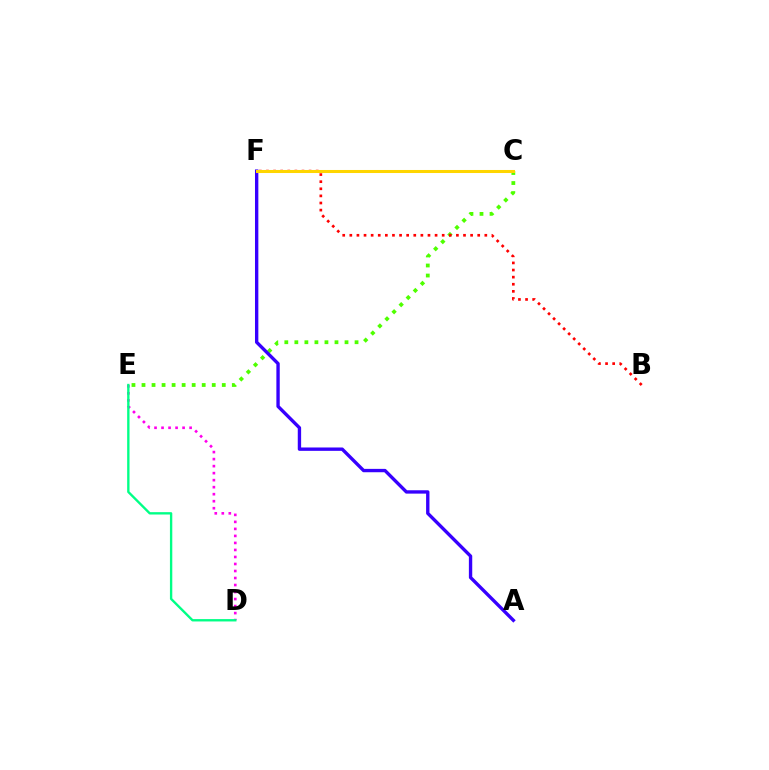{('C', 'E'): [{'color': '#4fff00', 'line_style': 'dotted', 'thickness': 2.73}], ('C', 'F'): [{'color': '#009eff', 'line_style': 'dashed', 'thickness': 1.95}, {'color': '#ffd500', 'line_style': 'solid', 'thickness': 2.19}], ('B', 'F'): [{'color': '#ff0000', 'line_style': 'dotted', 'thickness': 1.93}], ('A', 'F'): [{'color': '#3700ff', 'line_style': 'solid', 'thickness': 2.42}], ('D', 'E'): [{'color': '#ff00ed', 'line_style': 'dotted', 'thickness': 1.91}, {'color': '#00ff86', 'line_style': 'solid', 'thickness': 1.7}]}